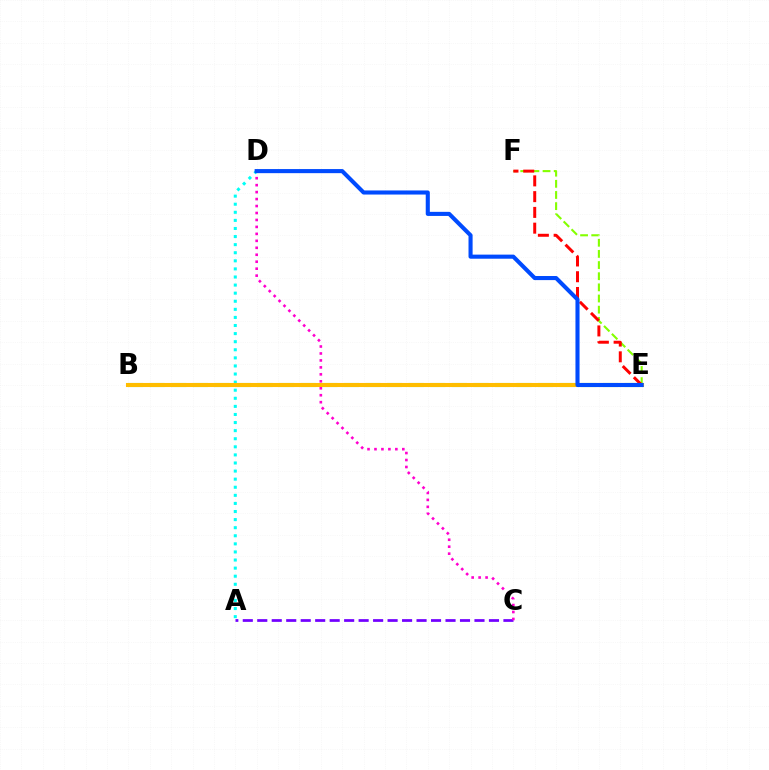{('A', 'C'): [{'color': '#7200ff', 'line_style': 'dashed', 'thickness': 1.97}], ('B', 'E'): [{'color': '#00ff39', 'line_style': 'dashed', 'thickness': 2.93}, {'color': '#ffbd00', 'line_style': 'solid', 'thickness': 2.92}], ('A', 'D'): [{'color': '#00fff6', 'line_style': 'dotted', 'thickness': 2.2}], ('C', 'D'): [{'color': '#ff00cf', 'line_style': 'dotted', 'thickness': 1.89}], ('E', 'F'): [{'color': '#84ff00', 'line_style': 'dashed', 'thickness': 1.51}, {'color': '#ff0000', 'line_style': 'dashed', 'thickness': 2.14}], ('D', 'E'): [{'color': '#004bff', 'line_style': 'solid', 'thickness': 2.94}]}